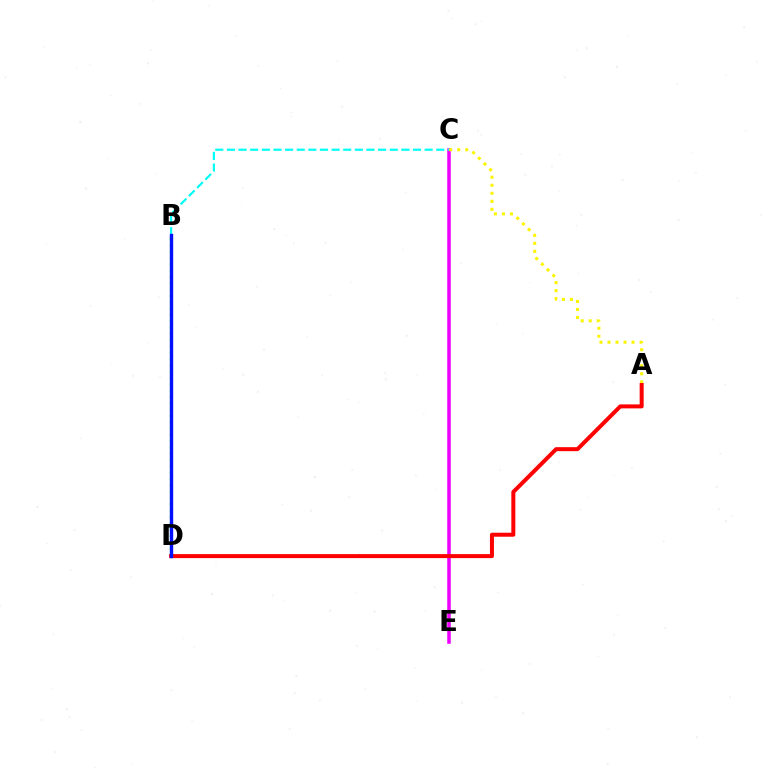{('C', 'E'): [{'color': '#ee00ff', 'line_style': 'solid', 'thickness': 2.54}], ('B', 'C'): [{'color': '#00fff6', 'line_style': 'dashed', 'thickness': 1.58}], ('A', 'C'): [{'color': '#fcf500', 'line_style': 'dotted', 'thickness': 2.18}], ('B', 'D'): [{'color': '#08ff00', 'line_style': 'dotted', 'thickness': 1.72}, {'color': '#0010ff', 'line_style': 'solid', 'thickness': 2.44}], ('A', 'D'): [{'color': '#ff0000', 'line_style': 'solid', 'thickness': 2.88}]}